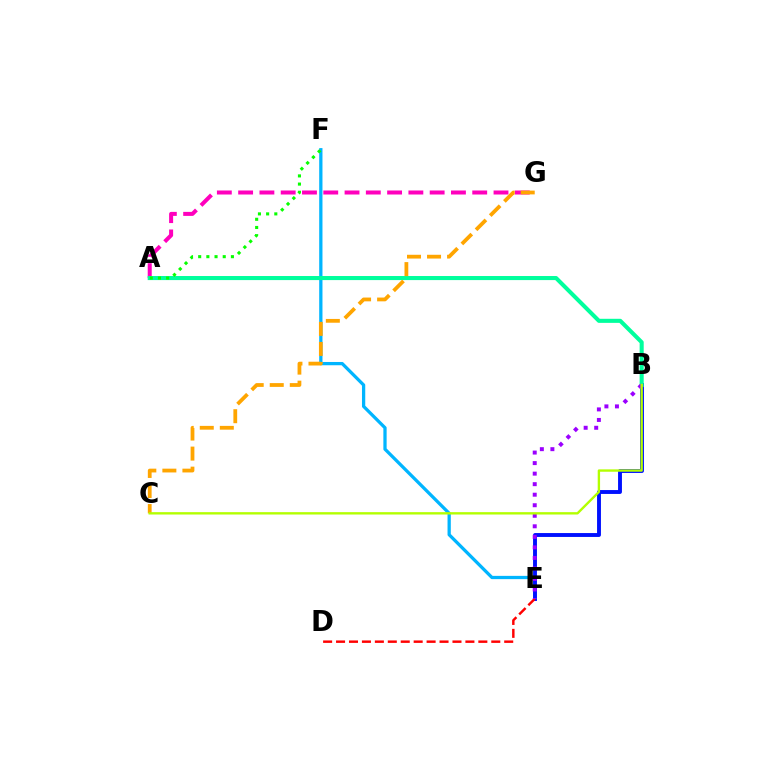{('E', 'F'): [{'color': '#00b5ff', 'line_style': 'solid', 'thickness': 2.35}], ('B', 'E'): [{'color': '#0010ff', 'line_style': 'solid', 'thickness': 2.8}, {'color': '#9b00ff', 'line_style': 'dotted', 'thickness': 2.86}], ('A', 'G'): [{'color': '#ff00bd', 'line_style': 'dashed', 'thickness': 2.89}], ('D', 'E'): [{'color': '#ff0000', 'line_style': 'dashed', 'thickness': 1.76}], ('A', 'B'): [{'color': '#00ff9d', 'line_style': 'solid', 'thickness': 2.93}], ('C', 'G'): [{'color': '#ffa500', 'line_style': 'dashed', 'thickness': 2.72}], ('A', 'F'): [{'color': '#08ff00', 'line_style': 'dotted', 'thickness': 2.22}], ('B', 'C'): [{'color': '#b3ff00', 'line_style': 'solid', 'thickness': 1.71}]}